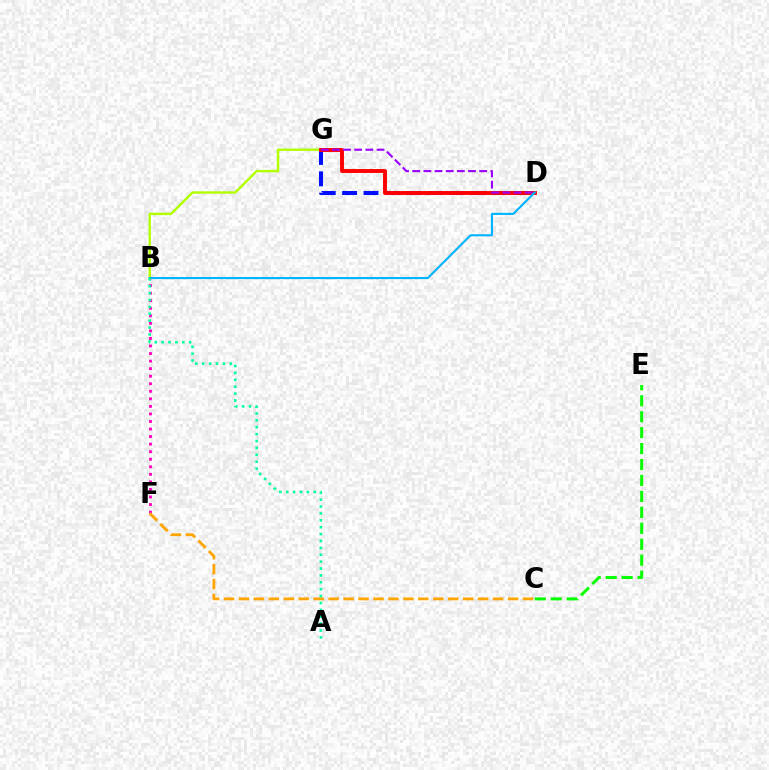{('B', 'F'): [{'color': '#ff00bd', 'line_style': 'dotted', 'thickness': 2.05}], ('C', 'E'): [{'color': '#08ff00', 'line_style': 'dashed', 'thickness': 2.17}], ('C', 'F'): [{'color': '#ffa500', 'line_style': 'dashed', 'thickness': 2.03}], ('B', 'G'): [{'color': '#b3ff00', 'line_style': 'solid', 'thickness': 1.74}], ('D', 'G'): [{'color': '#0010ff', 'line_style': 'dashed', 'thickness': 2.91}, {'color': '#ff0000', 'line_style': 'solid', 'thickness': 2.81}, {'color': '#9b00ff', 'line_style': 'dashed', 'thickness': 1.52}], ('B', 'D'): [{'color': '#00b5ff', 'line_style': 'solid', 'thickness': 1.52}], ('A', 'B'): [{'color': '#00ff9d', 'line_style': 'dotted', 'thickness': 1.87}]}